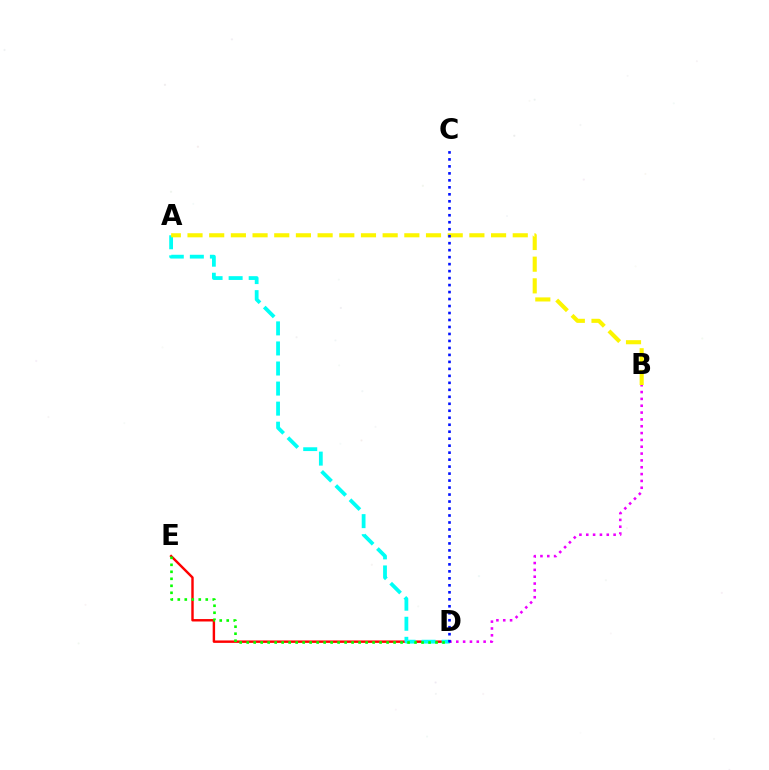{('D', 'E'): [{'color': '#ff0000', 'line_style': 'solid', 'thickness': 1.74}, {'color': '#08ff00', 'line_style': 'dotted', 'thickness': 1.9}], ('A', 'D'): [{'color': '#00fff6', 'line_style': 'dashed', 'thickness': 2.72}], ('A', 'B'): [{'color': '#fcf500', 'line_style': 'dashed', 'thickness': 2.95}], ('B', 'D'): [{'color': '#ee00ff', 'line_style': 'dotted', 'thickness': 1.86}], ('C', 'D'): [{'color': '#0010ff', 'line_style': 'dotted', 'thickness': 1.9}]}